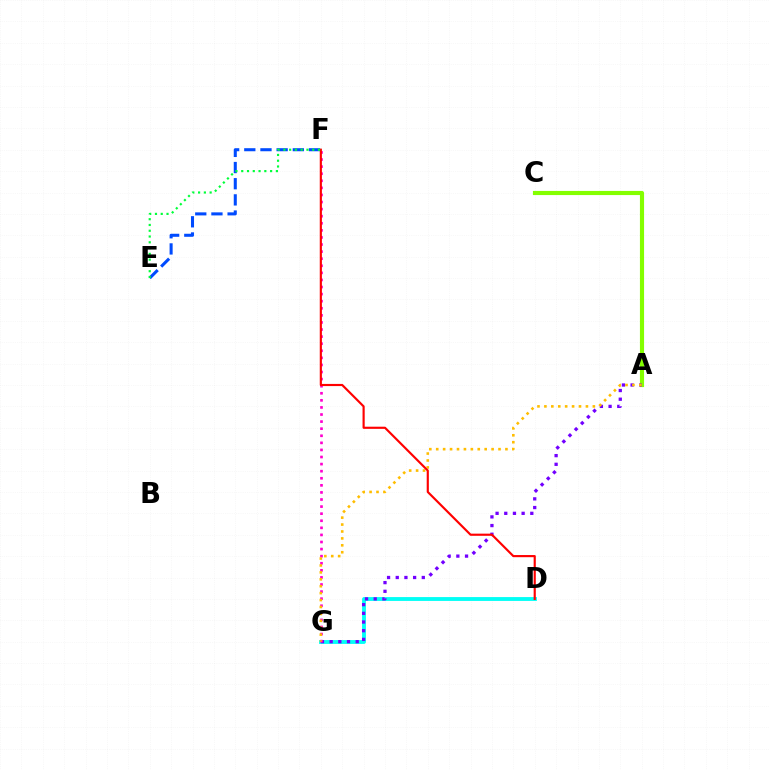{('A', 'C'): [{'color': '#84ff00', 'line_style': 'solid', 'thickness': 2.98}], ('D', 'G'): [{'color': '#00fff6', 'line_style': 'solid', 'thickness': 2.77}], ('E', 'F'): [{'color': '#004bff', 'line_style': 'dashed', 'thickness': 2.2}, {'color': '#00ff39', 'line_style': 'dotted', 'thickness': 1.57}], ('A', 'G'): [{'color': '#7200ff', 'line_style': 'dotted', 'thickness': 2.36}, {'color': '#ffbd00', 'line_style': 'dotted', 'thickness': 1.88}], ('F', 'G'): [{'color': '#ff00cf', 'line_style': 'dotted', 'thickness': 1.92}], ('D', 'F'): [{'color': '#ff0000', 'line_style': 'solid', 'thickness': 1.55}]}